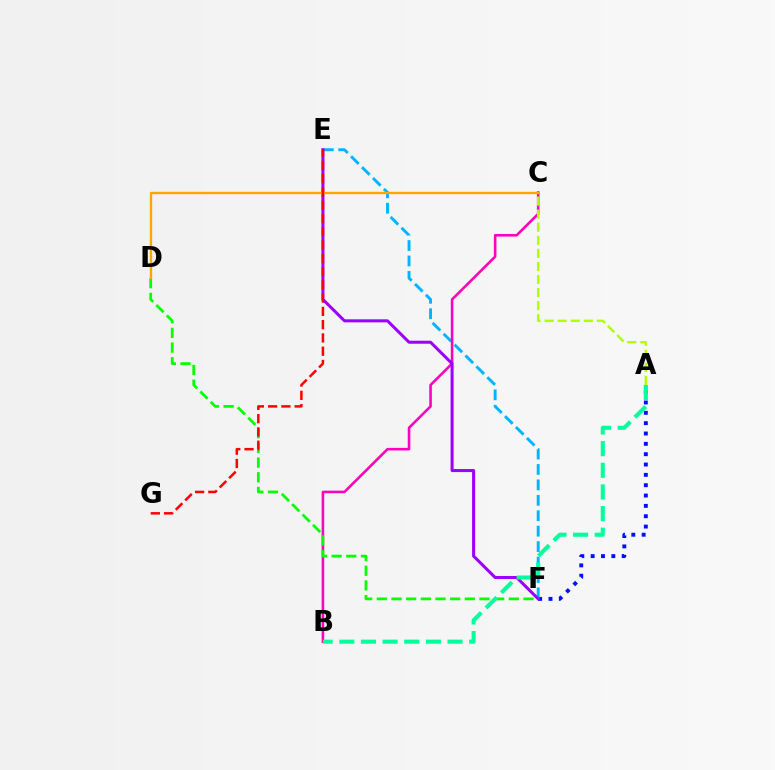{('A', 'F'): [{'color': '#0010ff', 'line_style': 'dotted', 'thickness': 2.81}], ('E', 'F'): [{'color': '#00b5ff', 'line_style': 'dashed', 'thickness': 2.1}, {'color': '#9b00ff', 'line_style': 'solid', 'thickness': 2.18}], ('B', 'C'): [{'color': '#ff00bd', 'line_style': 'solid', 'thickness': 1.86}], ('D', 'F'): [{'color': '#08ff00', 'line_style': 'dashed', 'thickness': 1.99}], ('A', 'B'): [{'color': '#00ff9d', 'line_style': 'dashed', 'thickness': 2.94}], ('C', 'D'): [{'color': '#ffa500', 'line_style': 'solid', 'thickness': 1.69}], ('A', 'C'): [{'color': '#b3ff00', 'line_style': 'dashed', 'thickness': 1.78}], ('E', 'G'): [{'color': '#ff0000', 'line_style': 'dashed', 'thickness': 1.8}]}